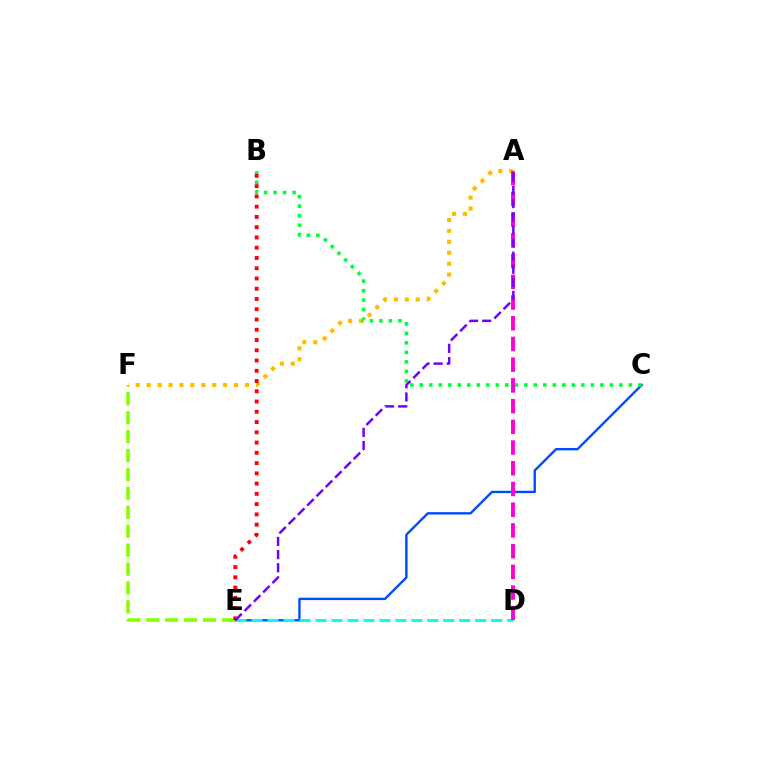{('A', 'F'): [{'color': '#ffbd00', 'line_style': 'dotted', 'thickness': 2.97}], ('C', 'E'): [{'color': '#004bff', 'line_style': 'solid', 'thickness': 1.71}], ('D', 'E'): [{'color': '#00fff6', 'line_style': 'dashed', 'thickness': 2.17}], ('E', 'F'): [{'color': '#84ff00', 'line_style': 'dashed', 'thickness': 2.57}], ('B', 'C'): [{'color': '#00ff39', 'line_style': 'dotted', 'thickness': 2.58}], ('A', 'D'): [{'color': '#ff00cf', 'line_style': 'dashed', 'thickness': 2.81}], ('B', 'E'): [{'color': '#ff0000', 'line_style': 'dotted', 'thickness': 2.79}], ('A', 'E'): [{'color': '#7200ff', 'line_style': 'dashed', 'thickness': 1.78}]}